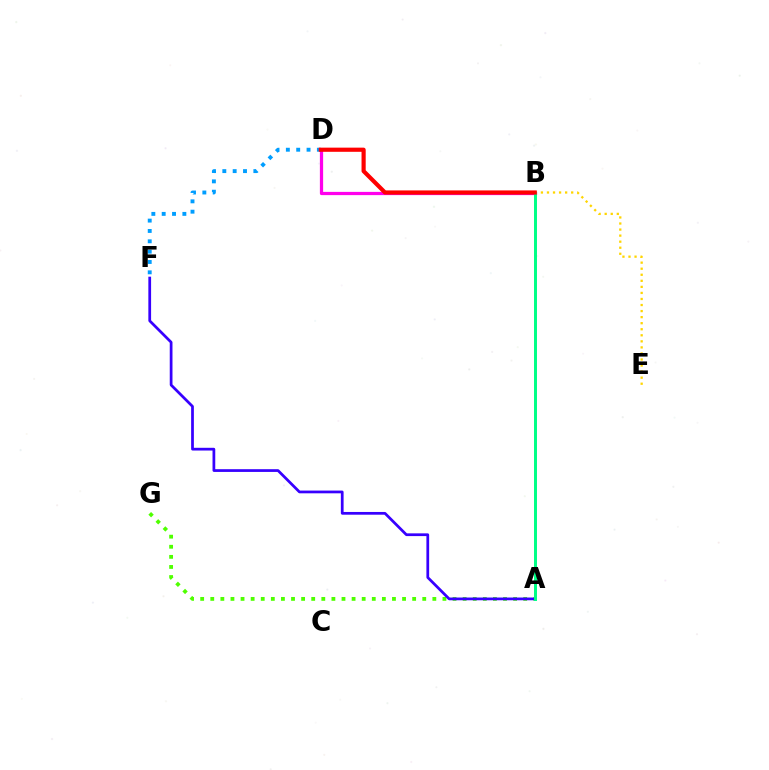{('B', 'E'): [{'color': '#ffd500', 'line_style': 'dotted', 'thickness': 1.64}], ('A', 'G'): [{'color': '#4fff00', 'line_style': 'dotted', 'thickness': 2.74}], ('B', 'D'): [{'color': '#ff00ed', 'line_style': 'solid', 'thickness': 2.34}, {'color': '#ff0000', 'line_style': 'solid', 'thickness': 3.0}], ('A', 'F'): [{'color': '#3700ff', 'line_style': 'solid', 'thickness': 1.97}], ('A', 'B'): [{'color': '#00ff86', 'line_style': 'solid', 'thickness': 2.14}], ('D', 'F'): [{'color': '#009eff', 'line_style': 'dotted', 'thickness': 2.81}]}